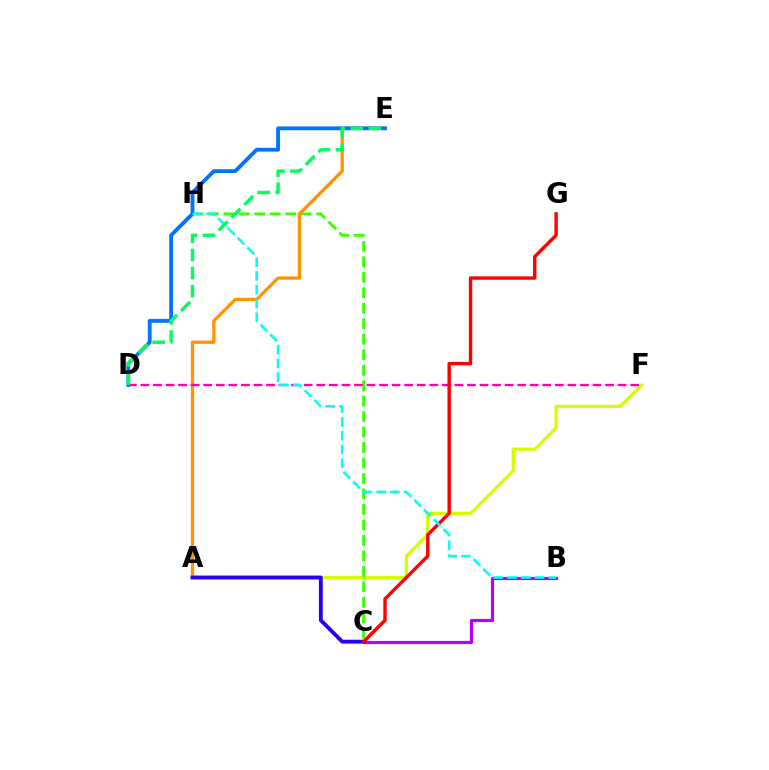{('A', 'F'): [{'color': '#d1ff00', 'line_style': 'solid', 'thickness': 2.36}], ('B', 'C'): [{'color': '#b900ff', 'line_style': 'solid', 'thickness': 2.27}], ('C', 'H'): [{'color': '#3dff00', 'line_style': 'dashed', 'thickness': 2.1}], ('A', 'E'): [{'color': '#ff9400', 'line_style': 'solid', 'thickness': 2.35}], ('D', 'E'): [{'color': '#0074ff', 'line_style': 'solid', 'thickness': 2.75}, {'color': '#00ff5c', 'line_style': 'dashed', 'thickness': 2.46}], ('D', 'F'): [{'color': '#ff00ac', 'line_style': 'dashed', 'thickness': 1.71}], ('A', 'C'): [{'color': '#2500ff', 'line_style': 'solid', 'thickness': 2.77}], ('C', 'G'): [{'color': '#ff0000', 'line_style': 'solid', 'thickness': 2.44}], ('B', 'H'): [{'color': '#00fff6', 'line_style': 'dashed', 'thickness': 1.87}]}